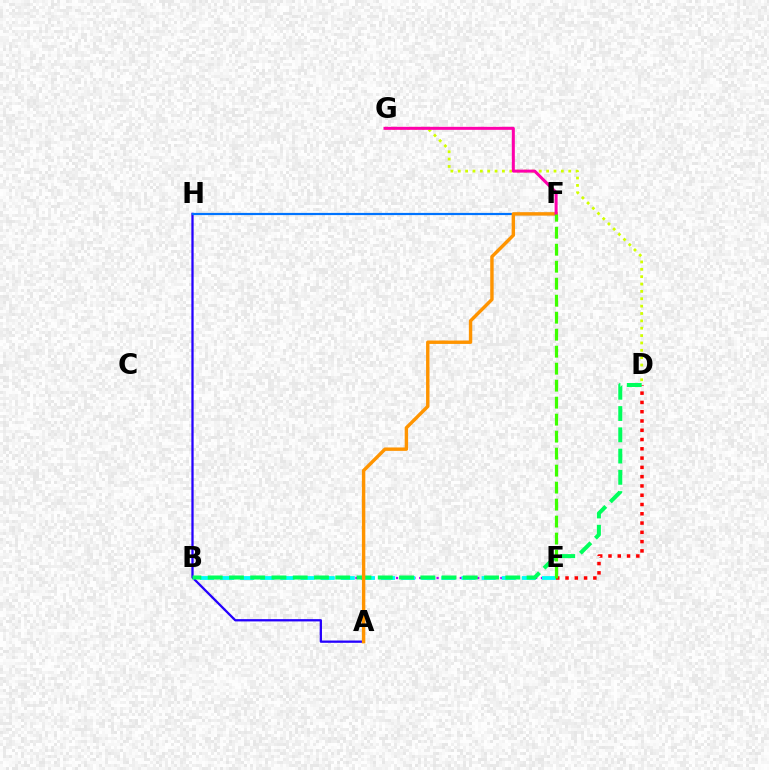{('D', 'E'): [{'color': '#ff0000', 'line_style': 'dotted', 'thickness': 2.52}], ('A', 'H'): [{'color': '#2500ff', 'line_style': 'solid', 'thickness': 1.65}], ('B', 'E'): [{'color': '#b900ff', 'line_style': 'dotted', 'thickness': 1.58}, {'color': '#00fff6', 'line_style': 'dashed', 'thickness': 2.73}], ('F', 'H'): [{'color': '#0074ff', 'line_style': 'solid', 'thickness': 1.58}], ('D', 'G'): [{'color': '#d1ff00', 'line_style': 'dotted', 'thickness': 2.0}], ('B', 'D'): [{'color': '#00ff5c', 'line_style': 'dashed', 'thickness': 2.89}], ('A', 'F'): [{'color': '#ff9400', 'line_style': 'solid', 'thickness': 2.46}], ('F', 'G'): [{'color': '#ff00ac', 'line_style': 'solid', 'thickness': 2.16}], ('E', 'F'): [{'color': '#3dff00', 'line_style': 'dashed', 'thickness': 2.31}]}